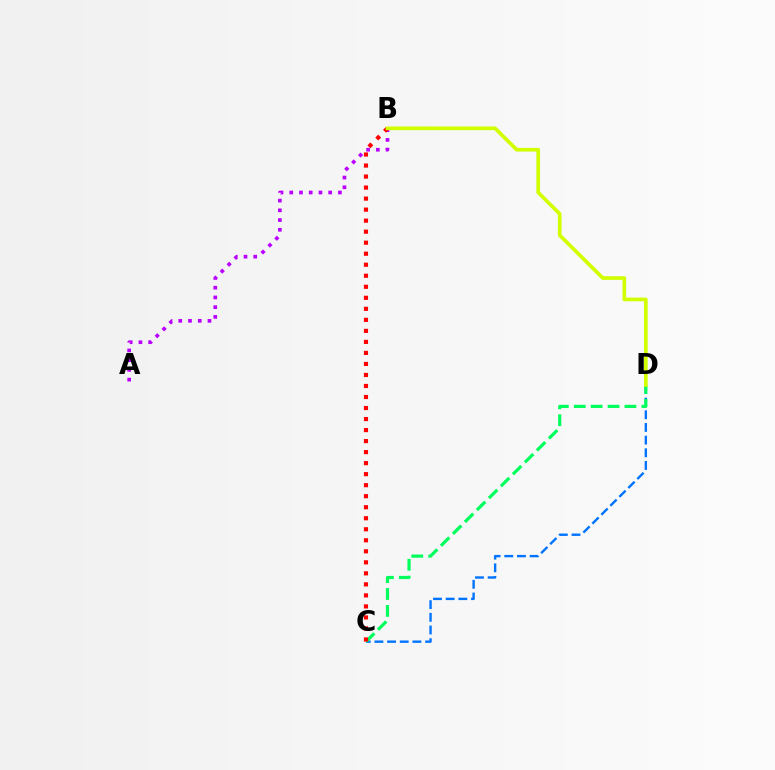{('A', 'B'): [{'color': '#b900ff', 'line_style': 'dotted', 'thickness': 2.64}], ('C', 'D'): [{'color': '#0074ff', 'line_style': 'dashed', 'thickness': 1.72}, {'color': '#00ff5c', 'line_style': 'dashed', 'thickness': 2.3}], ('B', 'C'): [{'color': '#ff0000', 'line_style': 'dotted', 'thickness': 2.99}], ('B', 'D'): [{'color': '#d1ff00', 'line_style': 'solid', 'thickness': 2.65}]}